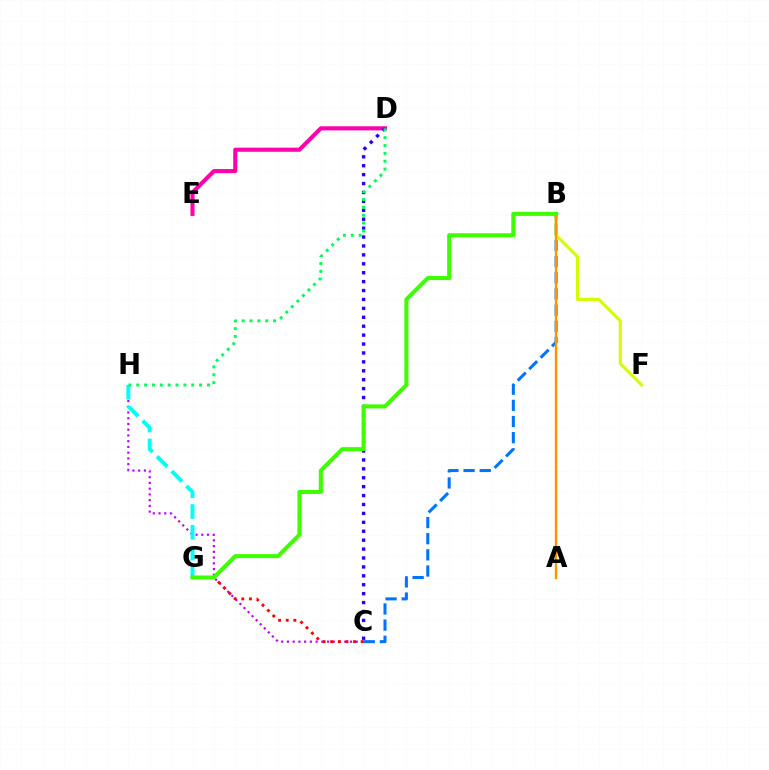{('B', 'C'): [{'color': '#0074ff', 'line_style': 'dashed', 'thickness': 2.19}], ('D', 'E'): [{'color': '#ff00ac', 'line_style': 'solid', 'thickness': 2.94}], ('C', 'H'): [{'color': '#b900ff', 'line_style': 'dotted', 'thickness': 1.56}], ('C', 'D'): [{'color': '#2500ff', 'line_style': 'dotted', 'thickness': 2.42}], ('G', 'H'): [{'color': '#00fff6', 'line_style': 'dashed', 'thickness': 2.83}], ('B', 'F'): [{'color': '#d1ff00', 'line_style': 'solid', 'thickness': 2.23}], ('C', 'G'): [{'color': '#ff0000', 'line_style': 'dotted', 'thickness': 2.07}], ('A', 'B'): [{'color': '#ff9400', 'line_style': 'solid', 'thickness': 1.71}], ('B', 'G'): [{'color': '#3dff00', 'line_style': 'solid', 'thickness': 2.91}], ('D', 'H'): [{'color': '#00ff5c', 'line_style': 'dotted', 'thickness': 2.13}]}